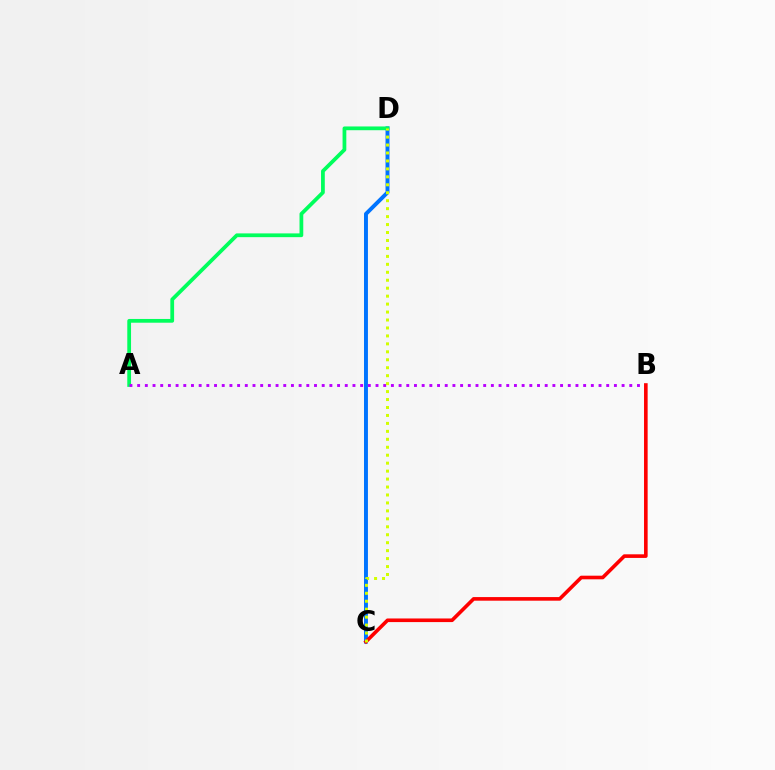{('C', 'D'): [{'color': '#0074ff', 'line_style': 'solid', 'thickness': 2.83}, {'color': '#d1ff00', 'line_style': 'dotted', 'thickness': 2.16}], ('A', 'D'): [{'color': '#00ff5c', 'line_style': 'solid', 'thickness': 2.7}], ('A', 'B'): [{'color': '#b900ff', 'line_style': 'dotted', 'thickness': 2.09}], ('B', 'C'): [{'color': '#ff0000', 'line_style': 'solid', 'thickness': 2.6}]}